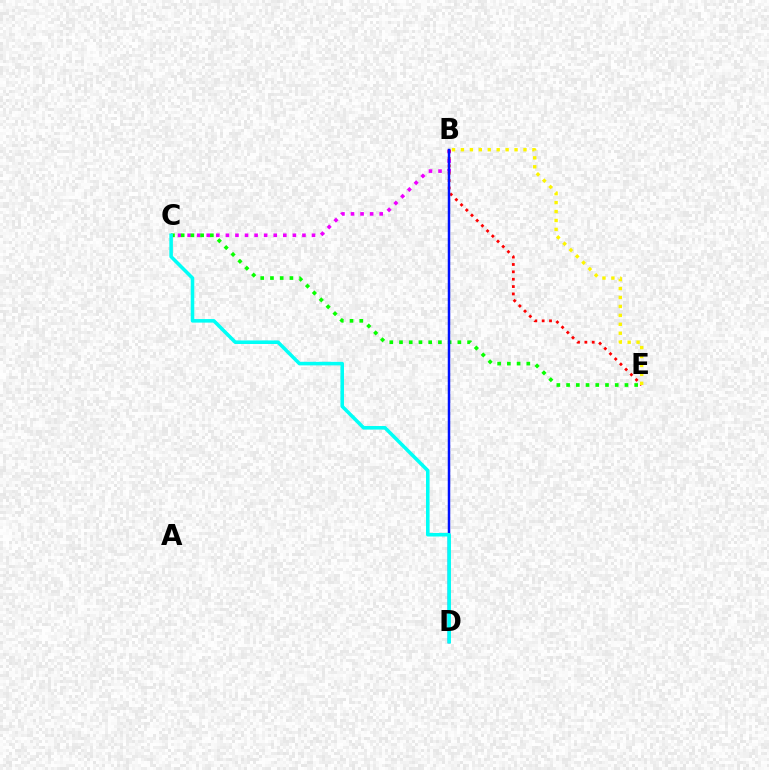{('B', 'C'): [{'color': '#ee00ff', 'line_style': 'dotted', 'thickness': 2.6}], ('B', 'E'): [{'color': '#ff0000', 'line_style': 'dotted', 'thickness': 2.0}, {'color': '#fcf500', 'line_style': 'dotted', 'thickness': 2.43}], ('C', 'E'): [{'color': '#08ff00', 'line_style': 'dotted', 'thickness': 2.64}], ('B', 'D'): [{'color': '#0010ff', 'line_style': 'solid', 'thickness': 1.8}], ('C', 'D'): [{'color': '#00fff6', 'line_style': 'solid', 'thickness': 2.56}]}